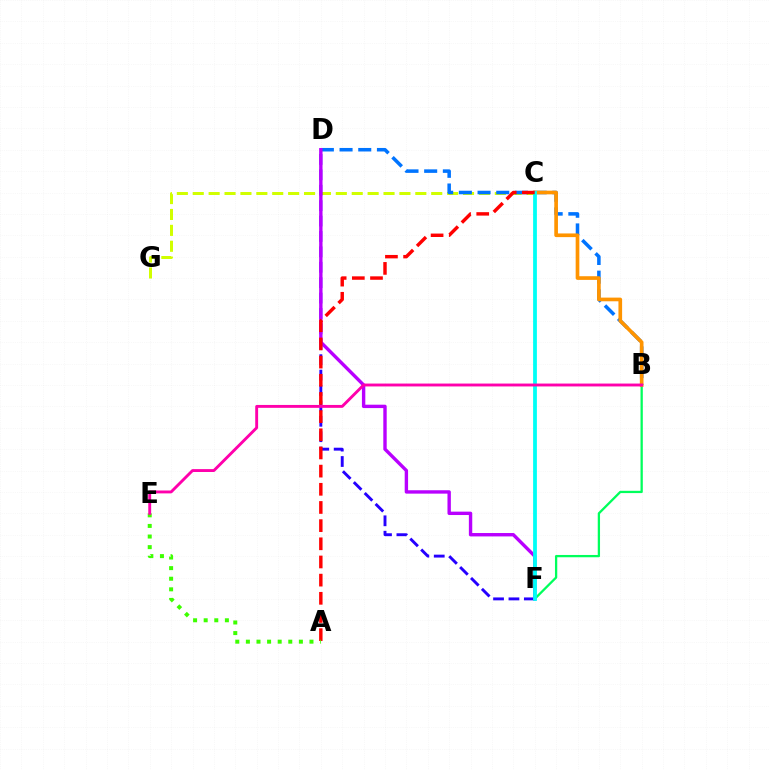{('C', 'G'): [{'color': '#d1ff00', 'line_style': 'dashed', 'thickness': 2.16}], ('D', 'F'): [{'color': '#2500ff', 'line_style': 'dashed', 'thickness': 2.09}, {'color': '#b900ff', 'line_style': 'solid', 'thickness': 2.44}], ('B', 'D'): [{'color': '#0074ff', 'line_style': 'dashed', 'thickness': 2.54}], ('B', 'F'): [{'color': '#00ff5c', 'line_style': 'solid', 'thickness': 1.64}], ('B', 'C'): [{'color': '#ff9400', 'line_style': 'solid', 'thickness': 2.64}], ('C', 'F'): [{'color': '#00fff6', 'line_style': 'solid', 'thickness': 2.72}], ('A', 'C'): [{'color': '#ff0000', 'line_style': 'dashed', 'thickness': 2.47}], ('A', 'E'): [{'color': '#3dff00', 'line_style': 'dotted', 'thickness': 2.88}], ('B', 'E'): [{'color': '#ff00ac', 'line_style': 'solid', 'thickness': 2.08}]}